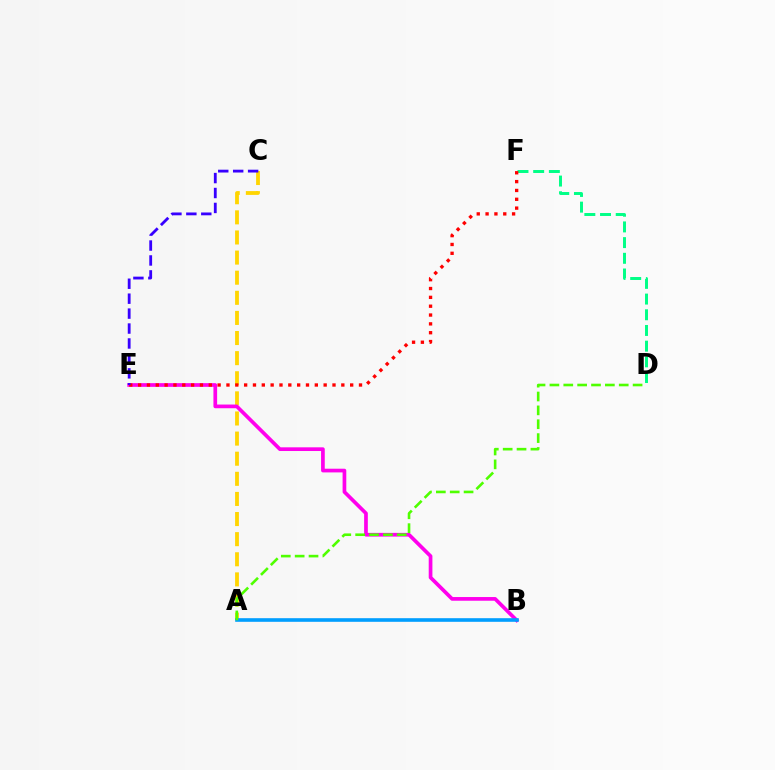{('A', 'C'): [{'color': '#ffd500', 'line_style': 'dashed', 'thickness': 2.73}], ('D', 'F'): [{'color': '#00ff86', 'line_style': 'dashed', 'thickness': 2.13}], ('B', 'E'): [{'color': '#ff00ed', 'line_style': 'solid', 'thickness': 2.66}], ('E', 'F'): [{'color': '#ff0000', 'line_style': 'dotted', 'thickness': 2.4}], ('A', 'B'): [{'color': '#009eff', 'line_style': 'solid', 'thickness': 2.6}], ('C', 'E'): [{'color': '#3700ff', 'line_style': 'dashed', 'thickness': 2.03}], ('A', 'D'): [{'color': '#4fff00', 'line_style': 'dashed', 'thickness': 1.88}]}